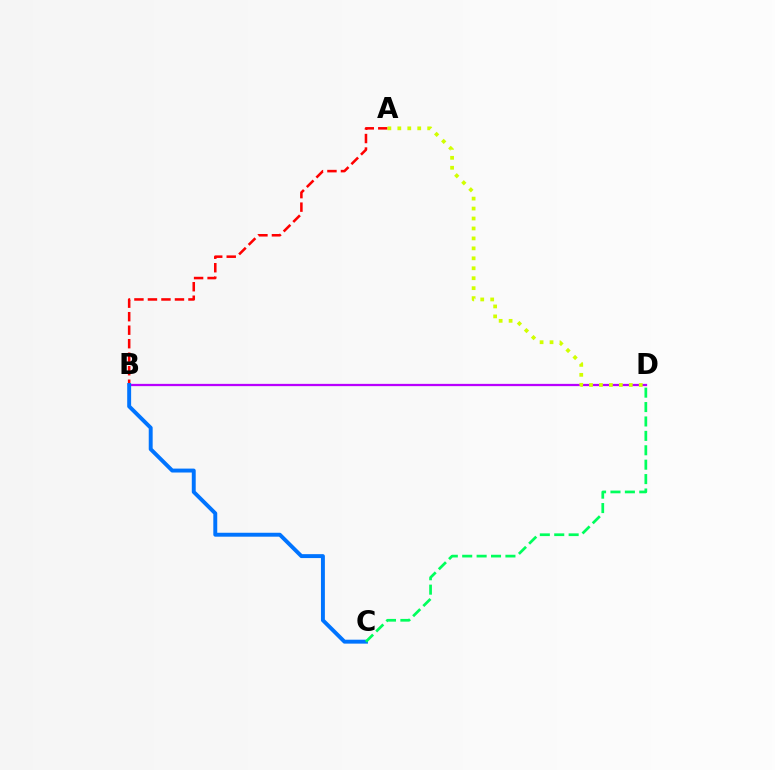{('B', 'D'): [{'color': '#b900ff', 'line_style': 'solid', 'thickness': 1.63}], ('A', 'B'): [{'color': '#ff0000', 'line_style': 'dashed', 'thickness': 1.83}], ('B', 'C'): [{'color': '#0074ff', 'line_style': 'solid', 'thickness': 2.83}], ('C', 'D'): [{'color': '#00ff5c', 'line_style': 'dashed', 'thickness': 1.96}], ('A', 'D'): [{'color': '#d1ff00', 'line_style': 'dotted', 'thickness': 2.7}]}